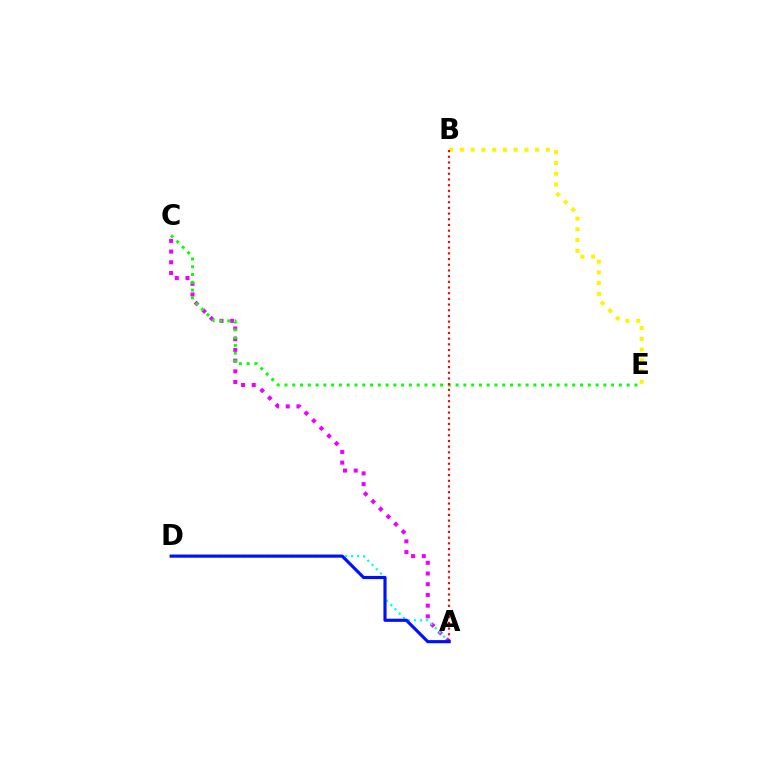{('A', 'C'): [{'color': '#ee00ff', 'line_style': 'dotted', 'thickness': 2.91}], ('A', 'D'): [{'color': '#00fff6', 'line_style': 'dotted', 'thickness': 1.63}, {'color': '#0010ff', 'line_style': 'solid', 'thickness': 2.26}], ('C', 'E'): [{'color': '#08ff00', 'line_style': 'dotted', 'thickness': 2.11}], ('B', 'E'): [{'color': '#fcf500', 'line_style': 'dotted', 'thickness': 2.92}], ('A', 'B'): [{'color': '#ff0000', 'line_style': 'dotted', 'thickness': 1.54}]}